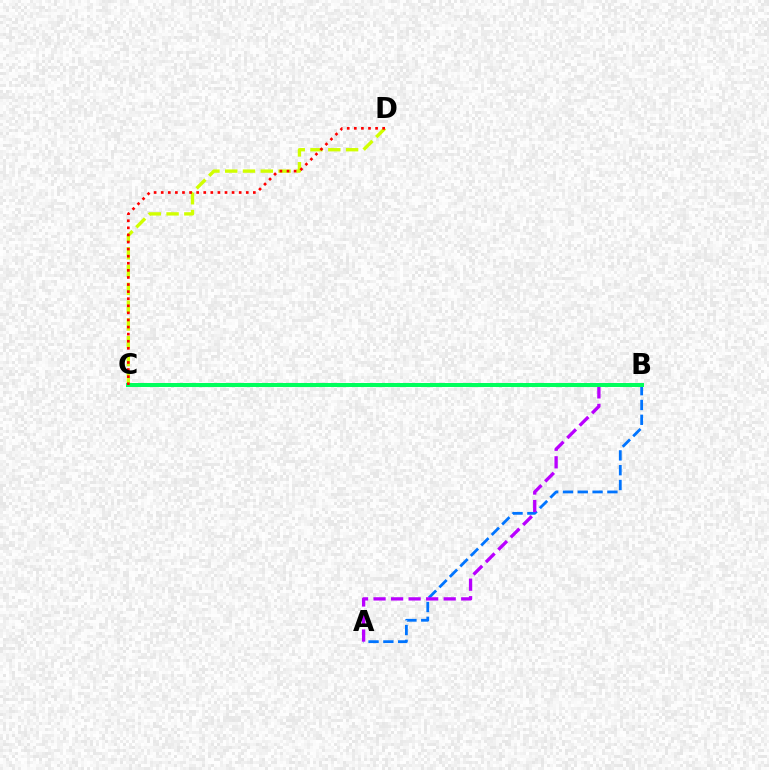{('A', 'B'): [{'color': '#0074ff', 'line_style': 'dashed', 'thickness': 2.01}, {'color': '#b900ff', 'line_style': 'dashed', 'thickness': 2.38}], ('C', 'D'): [{'color': '#d1ff00', 'line_style': 'dashed', 'thickness': 2.42}, {'color': '#ff0000', 'line_style': 'dotted', 'thickness': 1.93}], ('B', 'C'): [{'color': '#00ff5c', 'line_style': 'solid', 'thickness': 2.87}]}